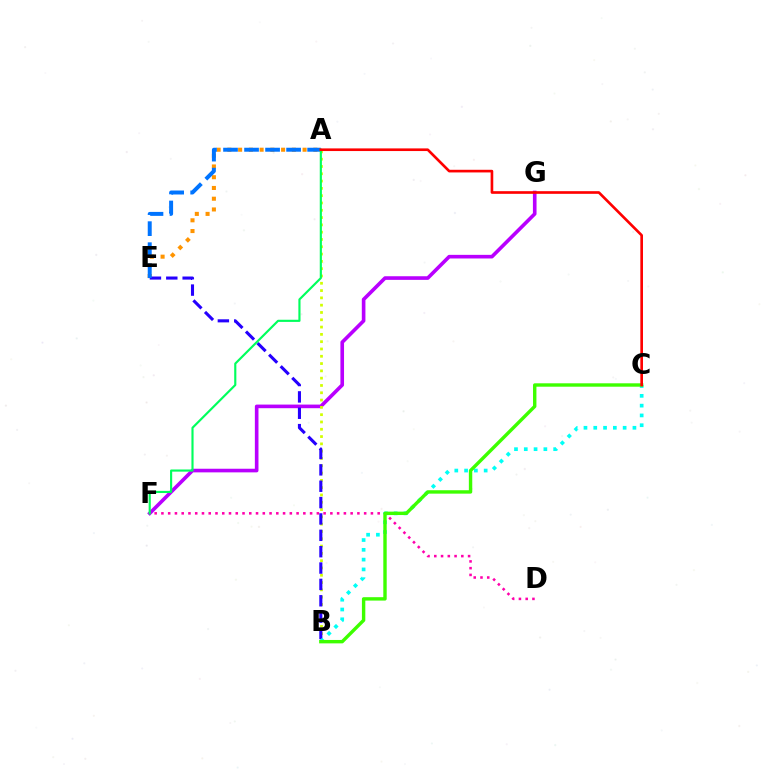{('F', 'G'): [{'color': '#b900ff', 'line_style': 'solid', 'thickness': 2.61}], ('A', 'E'): [{'color': '#ff9400', 'line_style': 'dotted', 'thickness': 2.92}, {'color': '#0074ff', 'line_style': 'dashed', 'thickness': 2.86}], ('A', 'B'): [{'color': '#d1ff00', 'line_style': 'dotted', 'thickness': 1.98}], ('B', 'E'): [{'color': '#2500ff', 'line_style': 'dashed', 'thickness': 2.22}], ('B', 'C'): [{'color': '#00fff6', 'line_style': 'dotted', 'thickness': 2.66}, {'color': '#3dff00', 'line_style': 'solid', 'thickness': 2.45}], ('D', 'F'): [{'color': '#ff00ac', 'line_style': 'dotted', 'thickness': 1.84}], ('A', 'F'): [{'color': '#00ff5c', 'line_style': 'solid', 'thickness': 1.55}], ('A', 'C'): [{'color': '#ff0000', 'line_style': 'solid', 'thickness': 1.91}]}